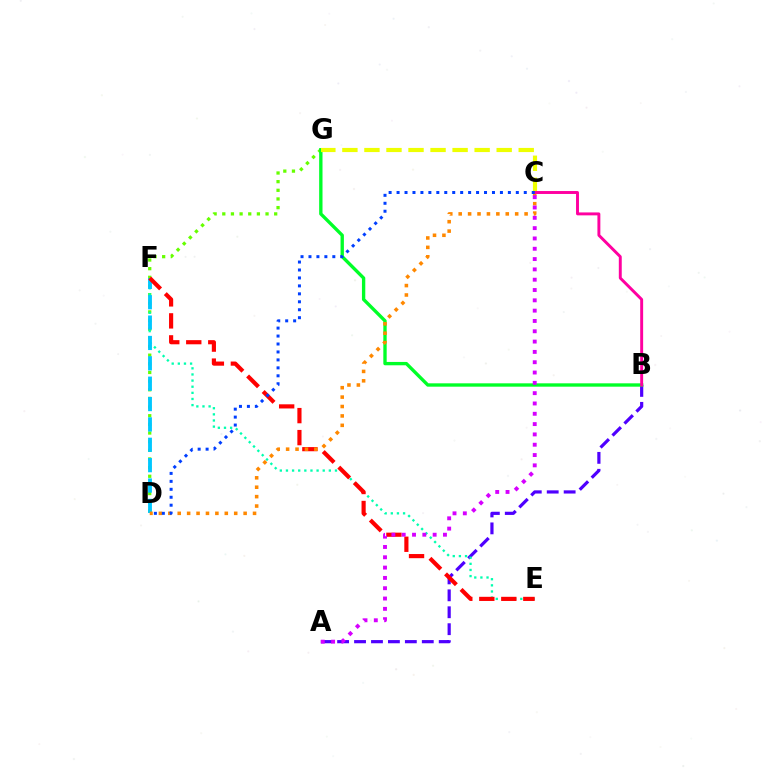{('A', 'B'): [{'color': '#4f00ff', 'line_style': 'dashed', 'thickness': 2.3}], ('D', 'G'): [{'color': '#66ff00', 'line_style': 'dotted', 'thickness': 2.35}], ('B', 'G'): [{'color': '#00ff27', 'line_style': 'solid', 'thickness': 2.41}], ('E', 'F'): [{'color': '#00ffaf', 'line_style': 'dotted', 'thickness': 1.67}, {'color': '#ff0000', 'line_style': 'dashed', 'thickness': 2.99}], ('D', 'F'): [{'color': '#00c7ff', 'line_style': 'dashed', 'thickness': 2.77}], ('C', 'D'): [{'color': '#ff8800', 'line_style': 'dotted', 'thickness': 2.56}, {'color': '#003fff', 'line_style': 'dotted', 'thickness': 2.16}], ('C', 'G'): [{'color': '#eeff00', 'line_style': 'dashed', 'thickness': 2.99}], ('A', 'C'): [{'color': '#d600ff', 'line_style': 'dotted', 'thickness': 2.8}], ('B', 'C'): [{'color': '#ff00a0', 'line_style': 'solid', 'thickness': 2.11}]}